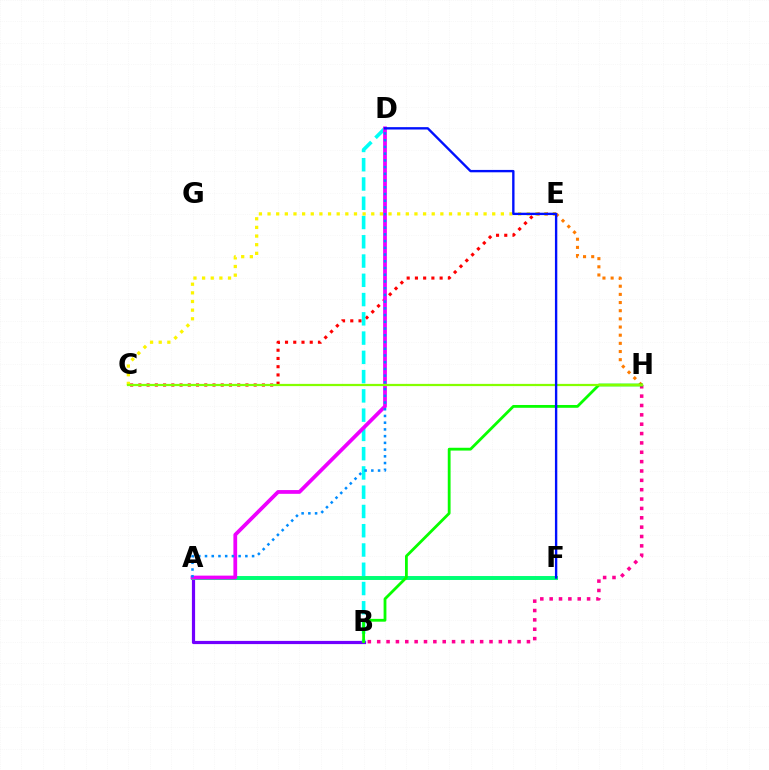{('A', 'B'): [{'color': '#7200ff', 'line_style': 'solid', 'thickness': 2.3}], ('A', 'F'): [{'color': '#00ff74', 'line_style': 'solid', 'thickness': 2.84}], ('C', 'E'): [{'color': '#ff0000', 'line_style': 'dotted', 'thickness': 2.24}, {'color': '#fcf500', 'line_style': 'dotted', 'thickness': 2.35}], ('E', 'H'): [{'color': '#ff7c00', 'line_style': 'dotted', 'thickness': 2.22}], ('B', 'D'): [{'color': '#00fff6', 'line_style': 'dashed', 'thickness': 2.62}], ('B', 'H'): [{'color': '#ff0094', 'line_style': 'dotted', 'thickness': 2.54}, {'color': '#08ff00', 'line_style': 'solid', 'thickness': 2.02}], ('A', 'D'): [{'color': '#ee00ff', 'line_style': 'solid', 'thickness': 2.71}, {'color': '#008cff', 'line_style': 'dotted', 'thickness': 1.83}], ('C', 'H'): [{'color': '#84ff00', 'line_style': 'solid', 'thickness': 1.61}], ('D', 'F'): [{'color': '#0010ff', 'line_style': 'solid', 'thickness': 1.71}]}